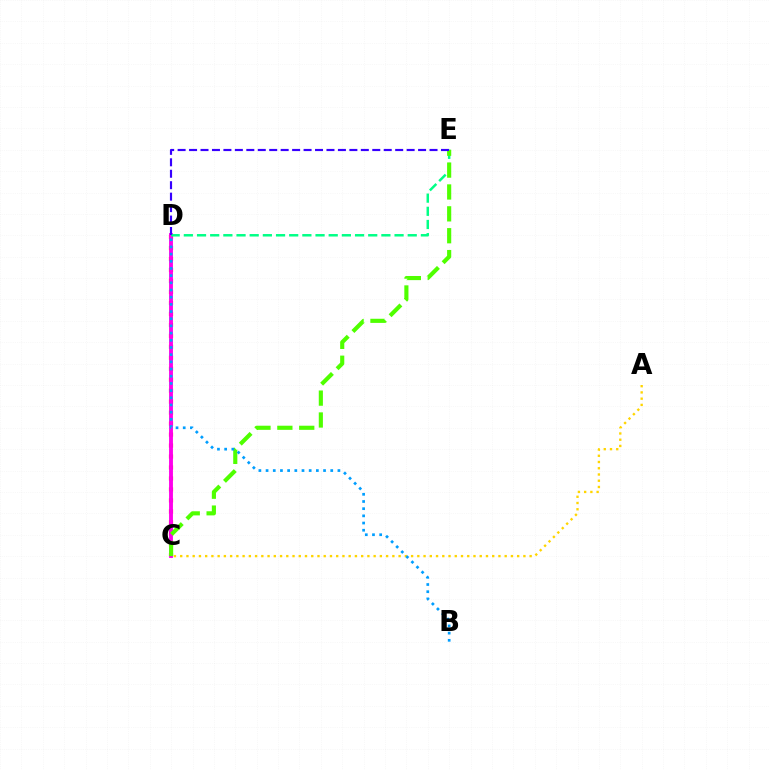{('C', 'D'): [{'color': '#ff0000', 'line_style': 'dotted', 'thickness': 2.98}, {'color': '#ff00ed', 'line_style': 'solid', 'thickness': 2.78}], ('A', 'C'): [{'color': '#ffd500', 'line_style': 'dotted', 'thickness': 1.7}], ('D', 'E'): [{'color': '#00ff86', 'line_style': 'dashed', 'thickness': 1.79}, {'color': '#3700ff', 'line_style': 'dashed', 'thickness': 1.56}], ('C', 'E'): [{'color': '#4fff00', 'line_style': 'dashed', 'thickness': 2.97}], ('B', 'D'): [{'color': '#009eff', 'line_style': 'dotted', 'thickness': 1.95}]}